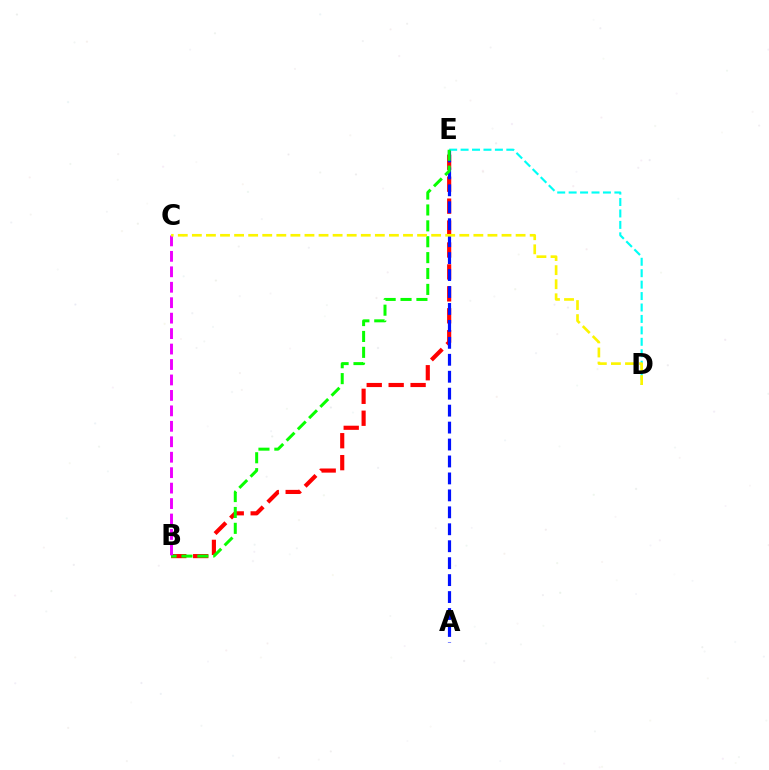{('B', 'E'): [{'color': '#ff0000', 'line_style': 'dashed', 'thickness': 2.98}, {'color': '#08ff00', 'line_style': 'dashed', 'thickness': 2.16}], ('A', 'E'): [{'color': '#0010ff', 'line_style': 'dashed', 'thickness': 2.3}], ('D', 'E'): [{'color': '#00fff6', 'line_style': 'dashed', 'thickness': 1.55}], ('B', 'C'): [{'color': '#ee00ff', 'line_style': 'dashed', 'thickness': 2.1}], ('C', 'D'): [{'color': '#fcf500', 'line_style': 'dashed', 'thickness': 1.91}]}